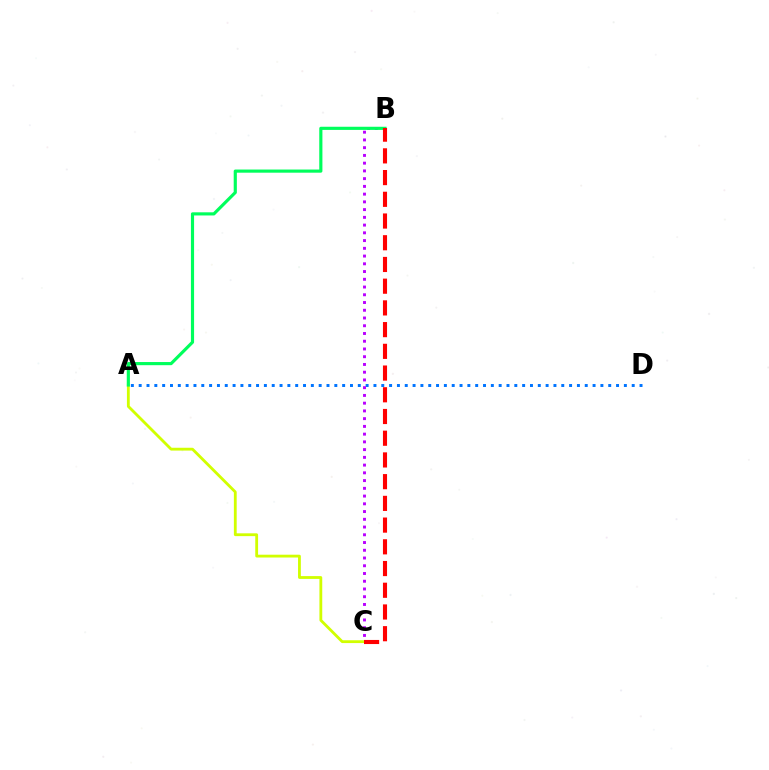{('A', 'D'): [{'color': '#0074ff', 'line_style': 'dotted', 'thickness': 2.13}], ('B', 'C'): [{'color': '#b900ff', 'line_style': 'dotted', 'thickness': 2.1}, {'color': '#ff0000', 'line_style': 'dashed', 'thickness': 2.95}], ('A', 'C'): [{'color': '#d1ff00', 'line_style': 'solid', 'thickness': 2.03}], ('A', 'B'): [{'color': '#00ff5c', 'line_style': 'solid', 'thickness': 2.27}]}